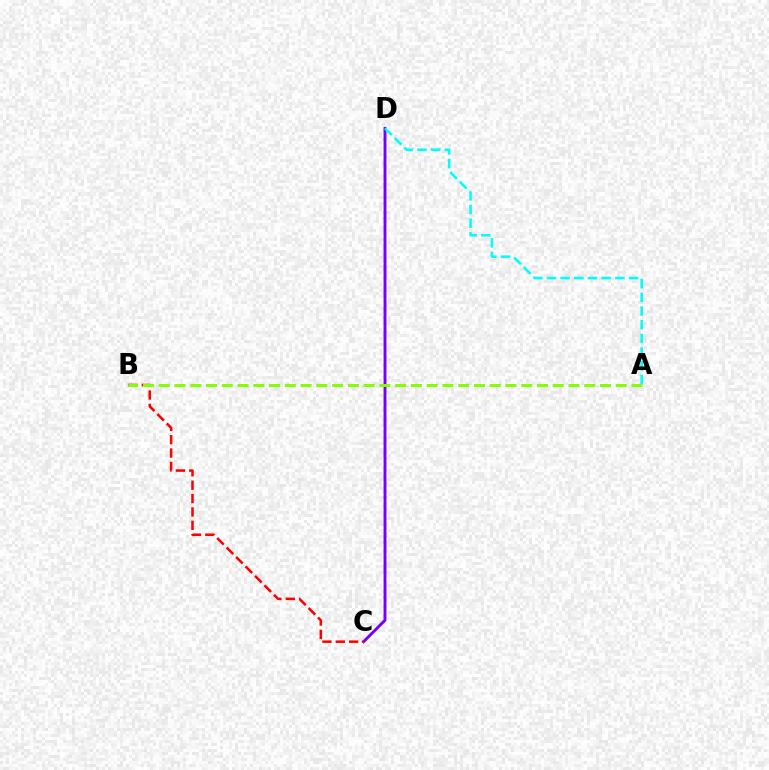{('C', 'D'): [{'color': '#7200ff', 'line_style': 'solid', 'thickness': 2.08}], ('B', 'C'): [{'color': '#ff0000', 'line_style': 'dashed', 'thickness': 1.82}], ('A', 'B'): [{'color': '#84ff00', 'line_style': 'dashed', 'thickness': 2.14}], ('A', 'D'): [{'color': '#00fff6', 'line_style': 'dashed', 'thickness': 1.86}]}